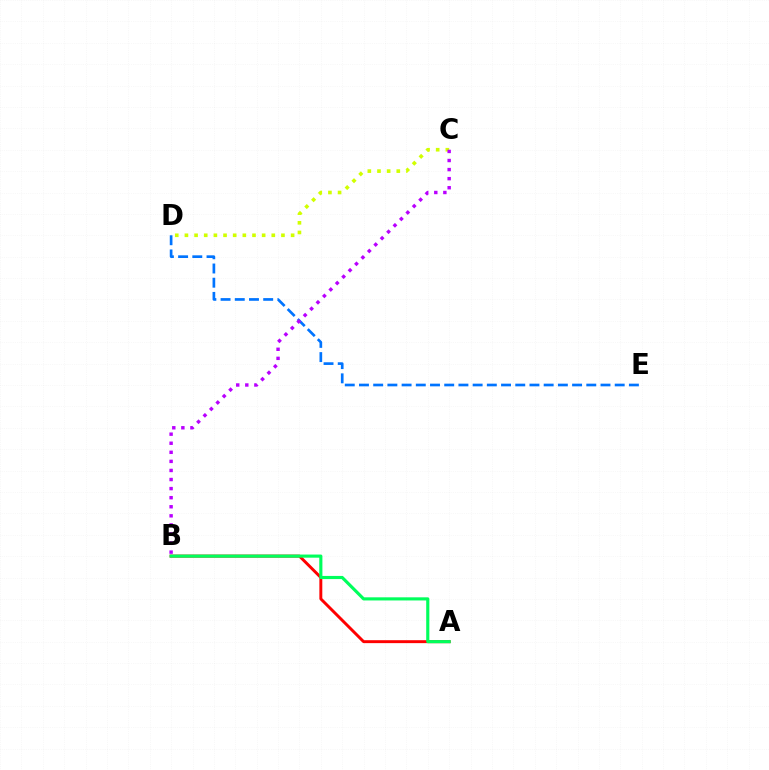{('A', 'B'): [{'color': '#ff0000', 'line_style': 'solid', 'thickness': 2.11}, {'color': '#00ff5c', 'line_style': 'solid', 'thickness': 2.26}], ('D', 'E'): [{'color': '#0074ff', 'line_style': 'dashed', 'thickness': 1.93}], ('C', 'D'): [{'color': '#d1ff00', 'line_style': 'dotted', 'thickness': 2.62}], ('B', 'C'): [{'color': '#b900ff', 'line_style': 'dotted', 'thickness': 2.47}]}